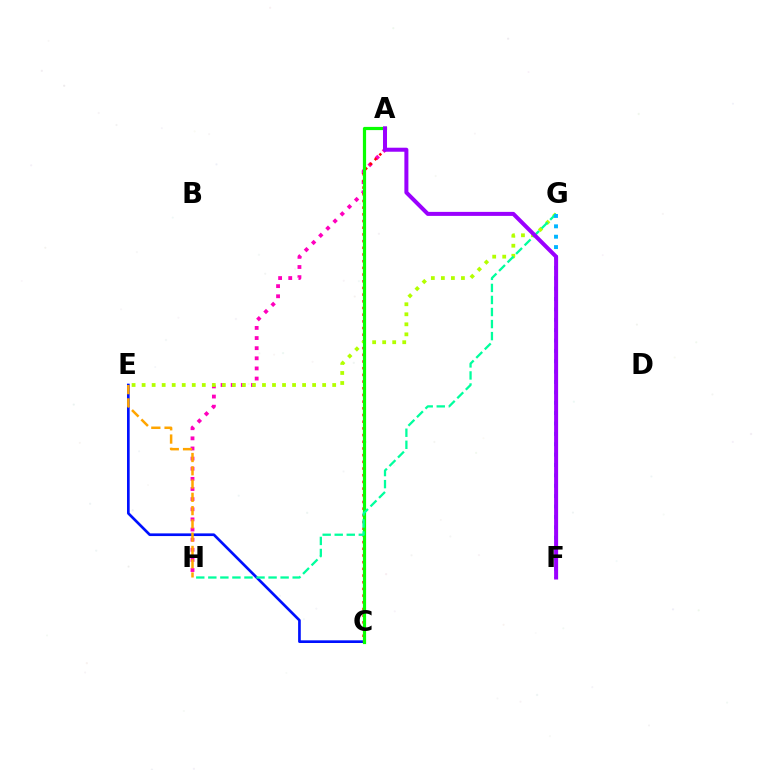{('A', 'H'): [{'color': '#ff00bd', 'line_style': 'dotted', 'thickness': 2.75}], ('C', 'E'): [{'color': '#0010ff', 'line_style': 'solid', 'thickness': 1.93}], ('A', 'C'): [{'color': '#ff0000', 'line_style': 'dotted', 'thickness': 1.82}, {'color': '#08ff00', 'line_style': 'solid', 'thickness': 2.3}], ('E', 'G'): [{'color': '#b3ff00', 'line_style': 'dotted', 'thickness': 2.73}], ('G', 'H'): [{'color': '#00ff9d', 'line_style': 'dashed', 'thickness': 1.64}], ('F', 'G'): [{'color': '#00b5ff', 'line_style': 'dotted', 'thickness': 2.82}], ('E', 'H'): [{'color': '#ffa500', 'line_style': 'dashed', 'thickness': 1.8}], ('A', 'F'): [{'color': '#9b00ff', 'line_style': 'solid', 'thickness': 2.89}]}